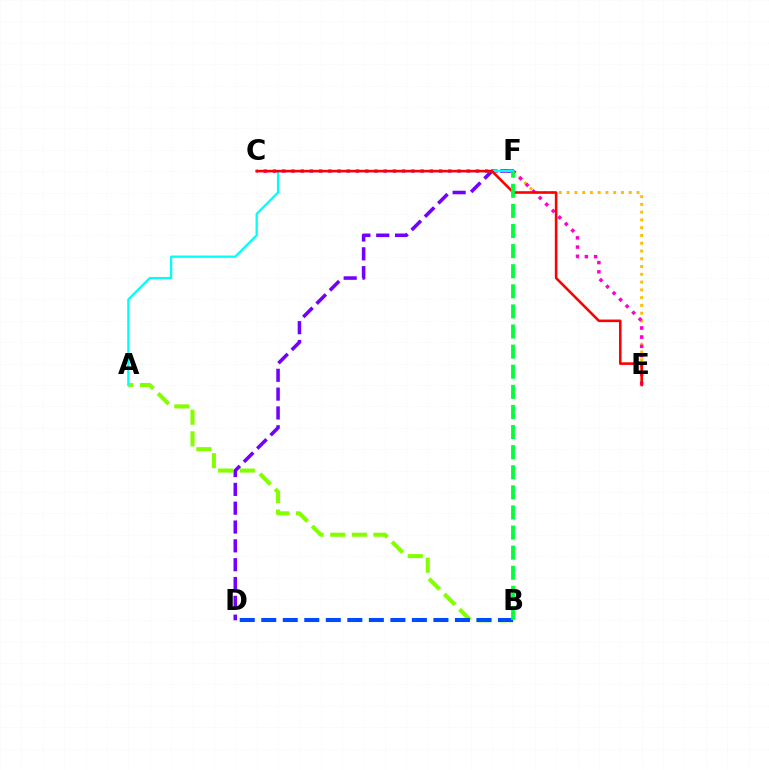{('A', 'B'): [{'color': '#84ff00', 'line_style': 'dashed', 'thickness': 2.93}], ('D', 'F'): [{'color': '#7200ff', 'line_style': 'dashed', 'thickness': 2.56}], ('B', 'D'): [{'color': '#004bff', 'line_style': 'dashed', 'thickness': 2.92}], ('E', 'F'): [{'color': '#ffbd00', 'line_style': 'dotted', 'thickness': 2.11}], ('C', 'E'): [{'color': '#ff00cf', 'line_style': 'dotted', 'thickness': 2.51}, {'color': '#ff0000', 'line_style': 'solid', 'thickness': 1.86}], ('A', 'F'): [{'color': '#00fff6', 'line_style': 'solid', 'thickness': 1.62}], ('B', 'F'): [{'color': '#00ff39', 'line_style': 'dashed', 'thickness': 2.73}]}